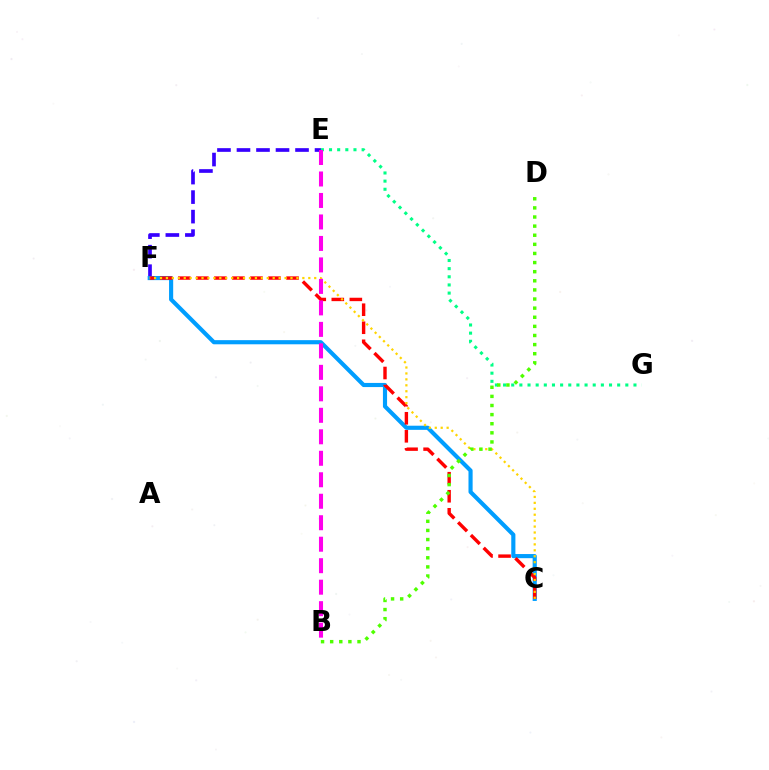{('E', 'F'): [{'color': '#3700ff', 'line_style': 'dashed', 'thickness': 2.65}], ('C', 'F'): [{'color': '#009eff', 'line_style': 'solid', 'thickness': 2.98}, {'color': '#ff0000', 'line_style': 'dashed', 'thickness': 2.45}, {'color': '#ffd500', 'line_style': 'dotted', 'thickness': 1.61}], ('E', 'G'): [{'color': '#00ff86', 'line_style': 'dotted', 'thickness': 2.21}], ('B', 'D'): [{'color': '#4fff00', 'line_style': 'dotted', 'thickness': 2.48}], ('B', 'E'): [{'color': '#ff00ed', 'line_style': 'dashed', 'thickness': 2.92}]}